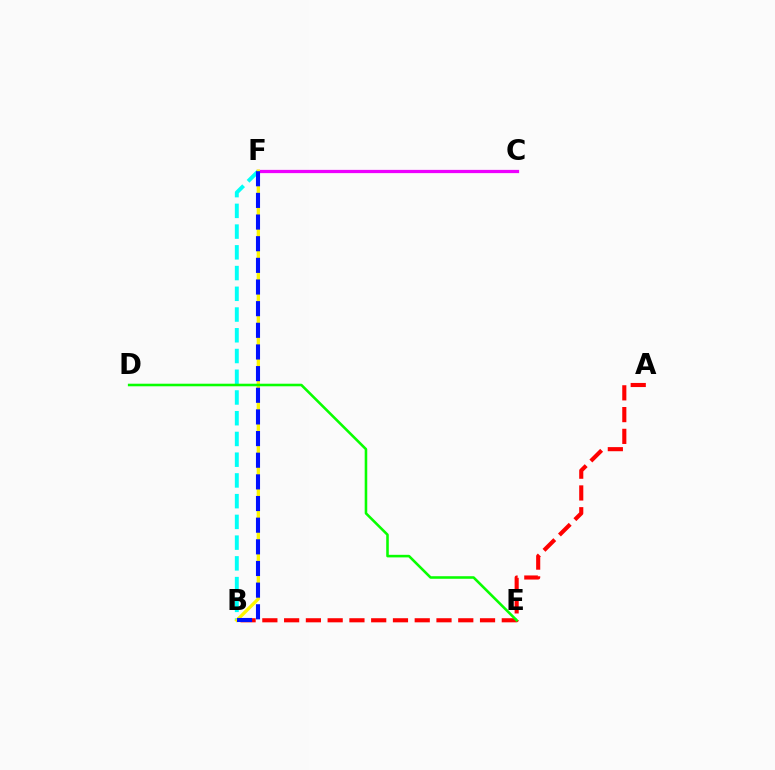{('C', 'F'): [{'color': '#ee00ff', 'line_style': 'solid', 'thickness': 2.34}], ('B', 'F'): [{'color': '#00fff6', 'line_style': 'dashed', 'thickness': 2.82}, {'color': '#fcf500', 'line_style': 'solid', 'thickness': 2.38}, {'color': '#0010ff', 'line_style': 'dashed', 'thickness': 2.94}], ('A', 'B'): [{'color': '#ff0000', 'line_style': 'dashed', 'thickness': 2.96}], ('D', 'E'): [{'color': '#08ff00', 'line_style': 'solid', 'thickness': 1.85}]}